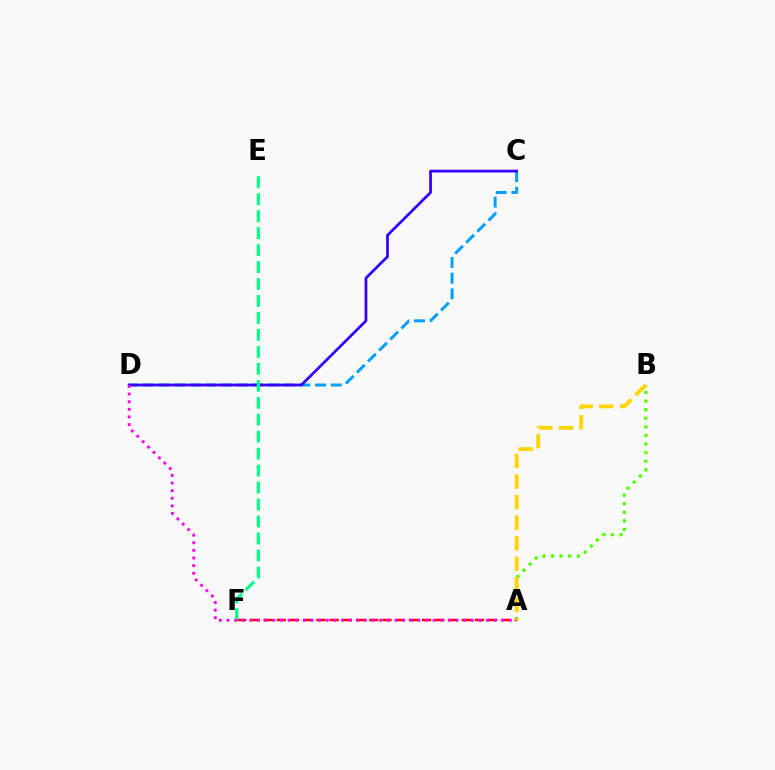{('A', 'B'): [{'color': '#4fff00', 'line_style': 'dotted', 'thickness': 2.33}, {'color': '#ffd500', 'line_style': 'dashed', 'thickness': 2.8}], ('C', 'D'): [{'color': '#009eff', 'line_style': 'dashed', 'thickness': 2.13}, {'color': '#3700ff', 'line_style': 'solid', 'thickness': 1.99}], ('A', 'F'): [{'color': '#ff0000', 'line_style': 'dashed', 'thickness': 1.8}], ('E', 'F'): [{'color': '#00ff86', 'line_style': 'dashed', 'thickness': 2.3}], ('A', 'D'): [{'color': '#ff00ed', 'line_style': 'dotted', 'thickness': 2.07}]}